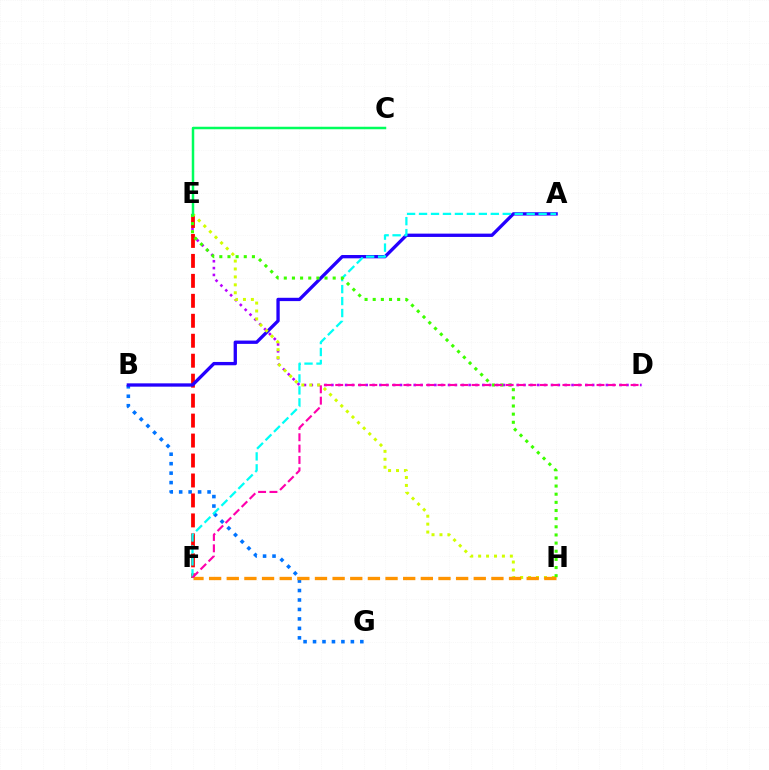{('B', 'G'): [{'color': '#0074ff', 'line_style': 'dotted', 'thickness': 2.57}], ('D', 'E'): [{'color': '#b900ff', 'line_style': 'dotted', 'thickness': 1.86}], ('E', 'F'): [{'color': '#ff0000', 'line_style': 'dashed', 'thickness': 2.71}], ('A', 'B'): [{'color': '#2500ff', 'line_style': 'solid', 'thickness': 2.39}], ('A', 'F'): [{'color': '#00fff6', 'line_style': 'dashed', 'thickness': 1.62}], ('E', 'H'): [{'color': '#d1ff00', 'line_style': 'dotted', 'thickness': 2.15}, {'color': '#3dff00', 'line_style': 'dotted', 'thickness': 2.21}], ('F', 'H'): [{'color': '#ff9400', 'line_style': 'dashed', 'thickness': 2.4}], ('D', 'F'): [{'color': '#ff00ac', 'line_style': 'dashed', 'thickness': 1.54}], ('C', 'E'): [{'color': '#00ff5c', 'line_style': 'solid', 'thickness': 1.8}]}